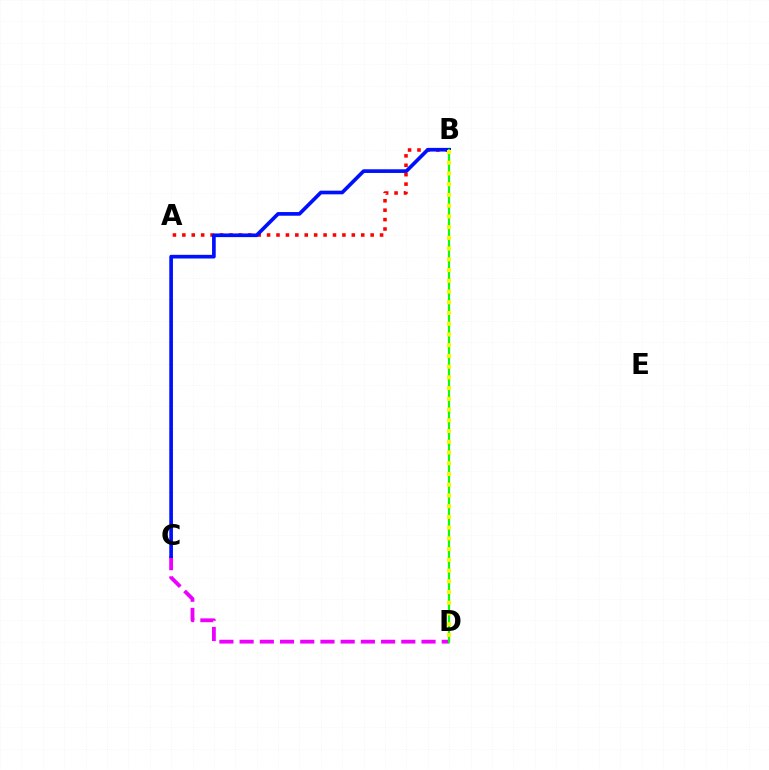{('B', 'D'): [{'color': '#00fff6', 'line_style': 'dotted', 'thickness': 1.51}, {'color': '#08ff00', 'line_style': 'solid', 'thickness': 1.55}, {'color': '#fcf500', 'line_style': 'dotted', 'thickness': 2.92}], ('A', 'B'): [{'color': '#ff0000', 'line_style': 'dotted', 'thickness': 2.56}], ('C', 'D'): [{'color': '#ee00ff', 'line_style': 'dashed', 'thickness': 2.75}], ('B', 'C'): [{'color': '#0010ff', 'line_style': 'solid', 'thickness': 2.64}]}